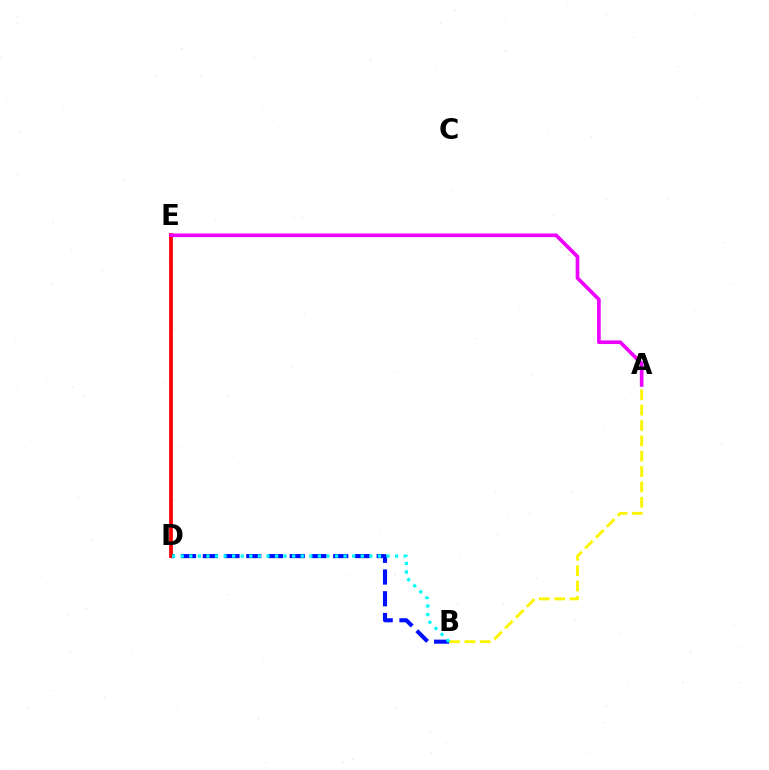{('B', 'D'): [{'color': '#0010ff', 'line_style': 'dashed', 'thickness': 2.95}, {'color': '#00fff6', 'line_style': 'dotted', 'thickness': 2.33}], ('D', 'E'): [{'color': '#08ff00', 'line_style': 'dashed', 'thickness': 1.63}, {'color': '#ff0000', 'line_style': 'solid', 'thickness': 2.72}], ('A', 'E'): [{'color': '#ee00ff', 'line_style': 'solid', 'thickness': 2.62}], ('A', 'B'): [{'color': '#fcf500', 'line_style': 'dashed', 'thickness': 2.09}]}